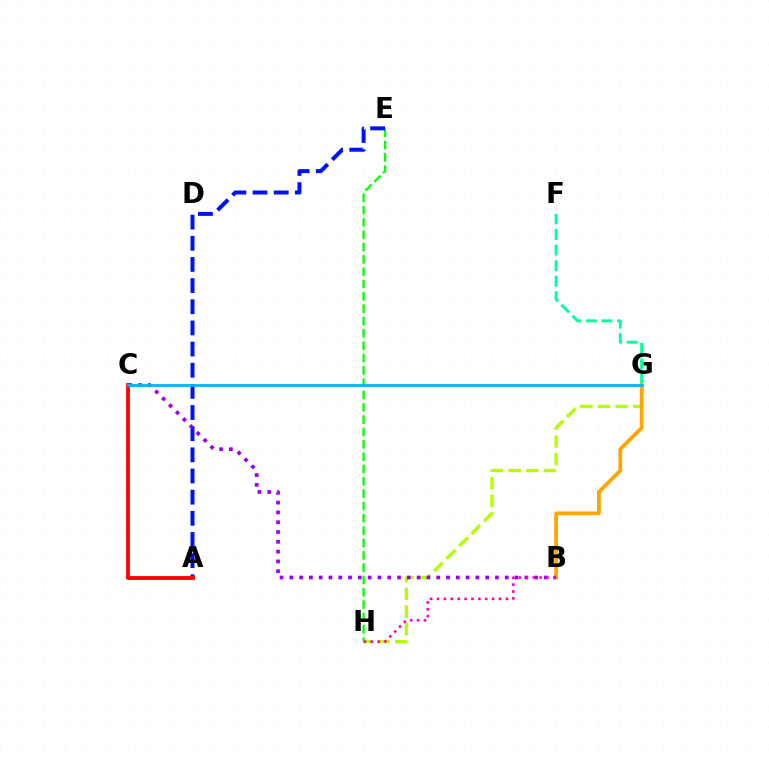{('G', 'H'): [{'color': '#b3ff00', 'line_style': 'dashed', 'thickness': 2.4}], ('F', 'G'): [{'color': '#00ff9d', 'line_style': 'dashed', 'thickness': 2.12}], ('B', 'G'): [{'color': '#ffa500', 'line_style': 'solid', 'thickness': 2.71}], ('E', 'H'): [{'color': '#08ff00', 'line_style': 'dashed', 'thickness': 1.67}], ('A', 'E'): [{'color': '#0010ff', 'line_style': 'dashed', 'thickness': 2.87}], ('B', 'C'): [{'color': '#9b00ff', 'line_style': 'dotted', 'thickness': 2.66}], ('B', 'H'): [{'color': '#ff00bd', 'line_style': 'dotted', 'thickness': 1.87}], ('A', 'C'): [{'color': '#ff0000', 'line_style': 'solid', 'thickness': 2.75}], ('C', 'G'): [{'color': '#00b5ff', 'line_style': 'solid', 'thickness': 2.01}]}